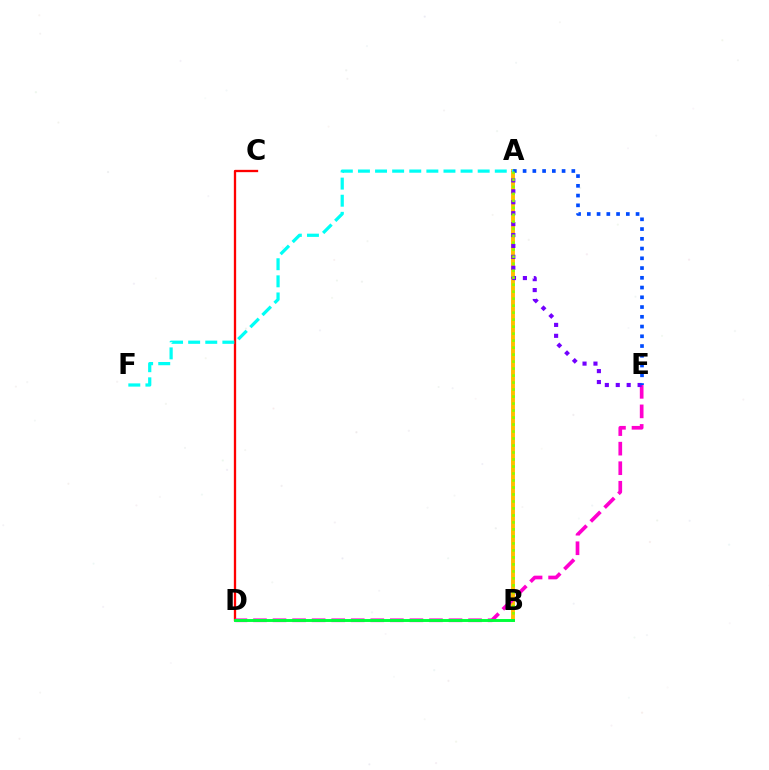{('C', 'D'): [{'color': '#ff0000', 'line_style': 'solid', 'thickness': 1.67}], ('A', 'B'): [{'color': '#ffbd00', 'line_style': 'solid', 'thickness': 2.8}, {'color': '#84ff00', 'line_style': 'dotted', 'thickness': 1.9}], ('D', 'E'): [{'color': '#ff00cf', 'line_style': 'dashed', 'thickness': 2.66}], ('A', 'E'): [{'color': '#7200ff', 'line_style': 'dotted', 'thickness': 2.97}, {'color': '#004bff', 'line_style': 'dotted', 'thickness': 2.65}], ('A', 'F'): [{'color': '#00fff6', 'line_style': 'dashed', 'thickness': 2.32}], ('B', 'D'): [{'color': '#00ff39', 'line_style': 'solid', 'thickness': 2.11}]}